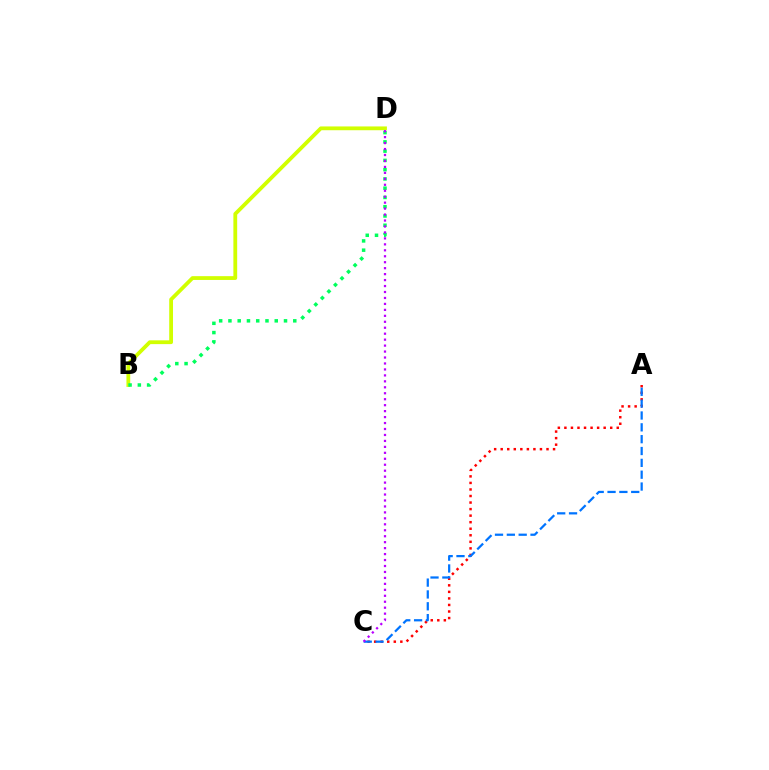{('B', 'D'): [{'color': '#d1ff00', 'line_style': 'solid', 'thickness': 2.73}, {'color': '#00ff5c', 'line_style': 'dotted', 'thickness': 2.52}], ('A', 'C'): [{'color': '#ff0000', 'line_style': 'dotted', 'thickness': 1.78}, {'color': '#0074ff', 'line_style': 'dashed', 'thickness': 1.61}], ('C', 'D'): [{'color': '#b900ff', 'line_style': 'dotted', 'thickness': 1.62}]}